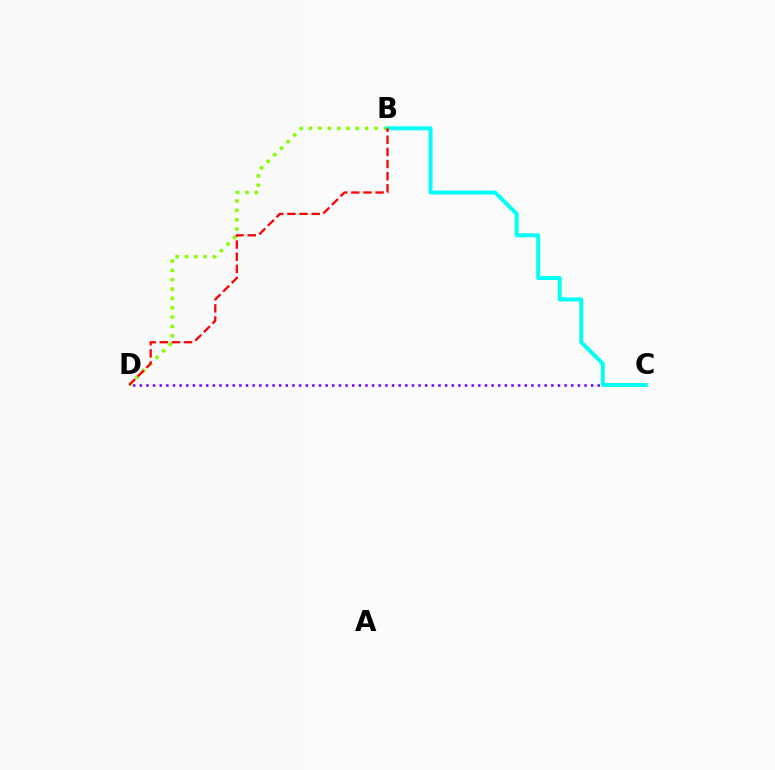{('B', 'D'): [{'color': '#84ff00', 'line_style': 'dotted', 'thickness': 2.54}, {'color': '#ff0000', 'line_style': 'dashed', 'thickness': 1.65}], ('C', 'D'): [{'color': '#7200ff', 'line_style': 'dotted', 'thickness': 1.8}], ('B', 'C'): [{'color': '#00fff6', 'line_style': 'solid', 'thickness': 2.85}]}